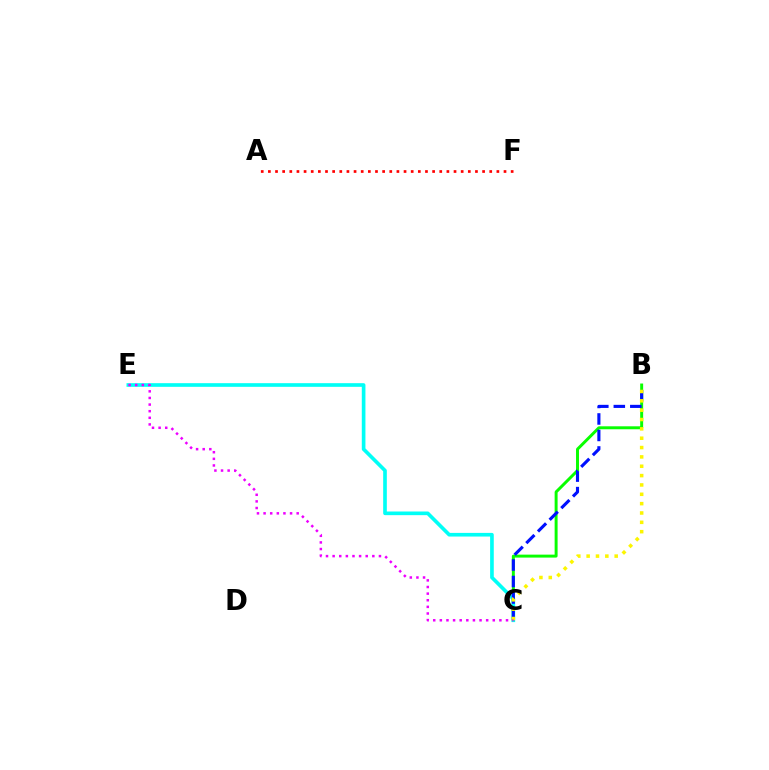{('B', 'C'): [{'color': '#08ff00', 'line_style': 'solid', 'thickness': 2.13}, {'color': '#0010ff', 'line_style': 'dashed', 'thickness': 2.24}, {'color': '#fcf500', 'line_style': 'dotted', 'thickness': 2.54}], ('C', 'E'): [{'color': '#00fff6', 'line_style': 'solid', 'thickness': 2.63}, {'color': '#ee00ff', 'line_style': 'dotted', 'thickness': 1.8}], ('A', 'F'): [{'color': '#ff0000', 'line_style': 'dotted', 'thickness': 1.94}]}